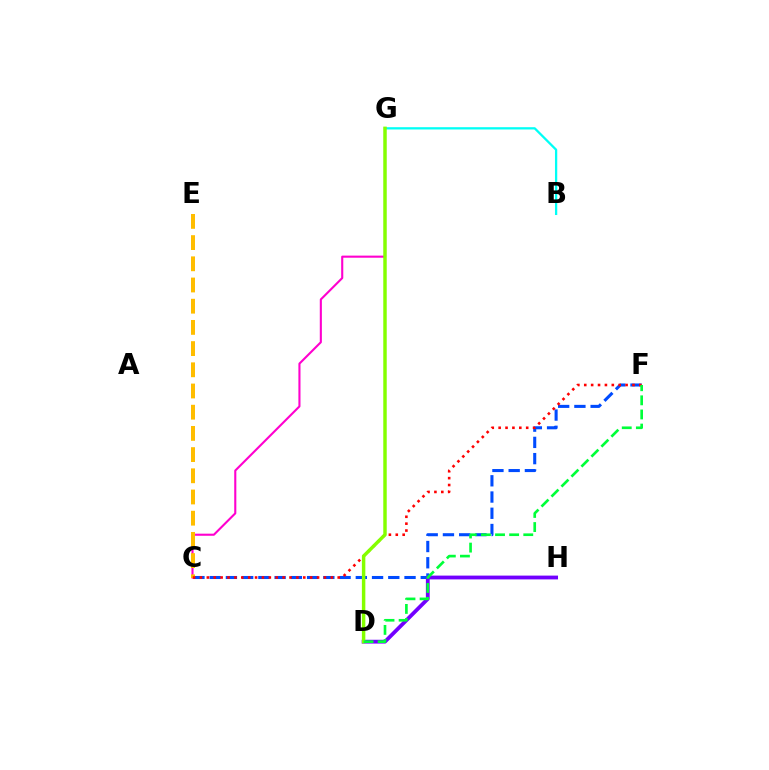{('C', 'F'): [{'color': '#004bff', 'line_style': 'dashed', 'thickness': 2.21}, {'color': '#ff0000', 'line_style': 'dotted', 'thickness': 1.87}], ('D', 'H'): [{'color': '#7200ff', 'line_style': 'solid', 'thickness': 2.73}], ('B', 'G'): [{'color': '#00fff6', 'line_style': 'solid', 'thickness': 1.64}], ('C', 'G'): [{'color': '#ff00cf', 'line_style': 'solid', 'thickness': 1.51}], ('C', 'E'): [{'color': '#ffbd00', 'line_style': 'dashed', 'thickness': 2.88}], ('D', 'G'): [{'color': '#84ff00', 'line_style': 'solid', 'thickness': 2.49}], ('D', 'F'): [{'color': '#00ff39', 'line_style': 'dashed', 'thickness': 1.92}]}